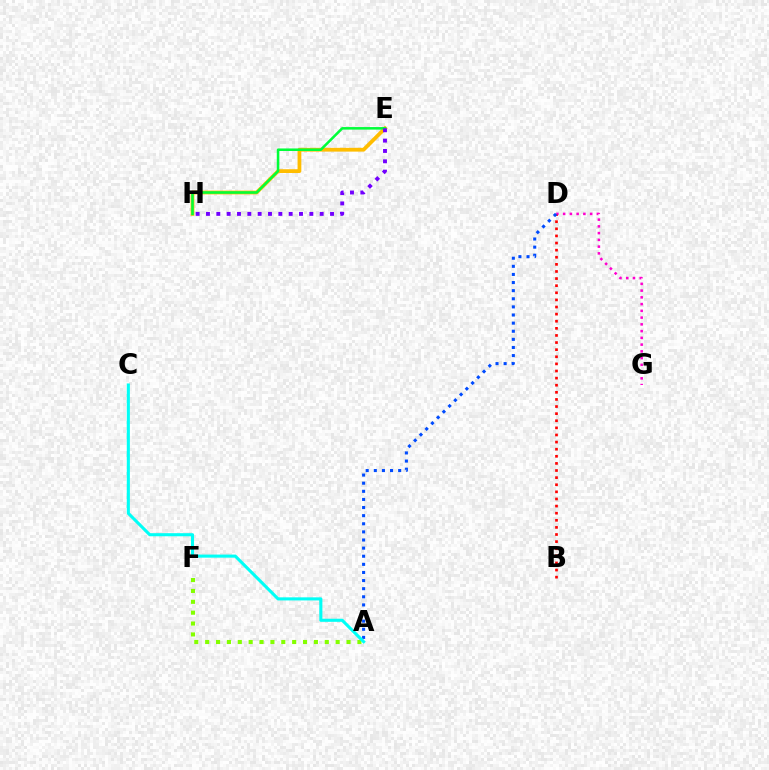{('E', 'H'): [{'color': '#ffbd00', 'line_style': 'solid', 'thickness': 2.71}, {'color': '#00ff39', 'line_style': 'solid', 'thickness': 1.83}, {'color': '#7200ff', 'line_style': 'dotted', 'thickness': 2.81}], ('D', 'G'): [{'color': '#ff00cf', 'line_style': 'dotted', 'thickness': 1.83}], ('B', 'D'): [{'color': '#ff0000', 'line_style': 'dotted', 'thickness': 1.93}], ('A', 'D'): [{'color': '#004bff', 'line_style': 'dotted', 'thickness': 2.2}], ('A', 'F'): [{'color': '#84ff00', 'line_style': 'dotted', 'thickness': 2.95}], ('A', 'C'): [{'color': '#00fff6', 'line_style': 'solid', 'thickness': 2.22}]}